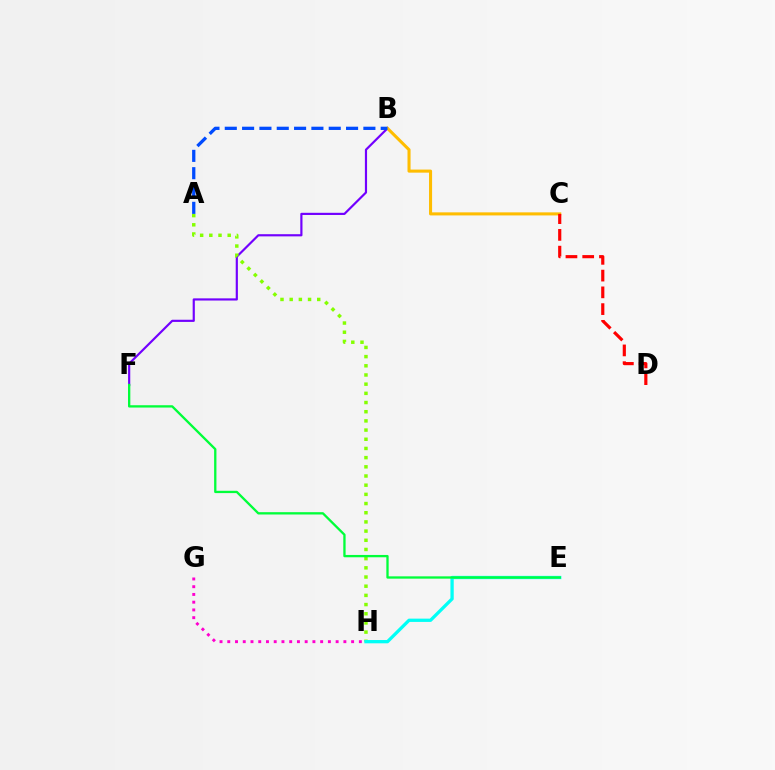{('B', 'F'): [{'color': '#7200ff', 'line_style': 'solid', 'thickness': 1.56}], ('B', 'C'): [{'color': '#ffbd00', 'line_style': 'solid', 'thickness': 2.21}], ('A', 'H'): [{'color': '#84ff00', 'line_style': 'dotted', 'thickness': 2.5}], ('E', 'H'): [{'color': '#00fff6', 'line_style': 'solid', 'thickness': 2.36}], ('G', 'H'): [{'color': '#ff00cf', 'line_style': 'dotted', 'thickness': 2.1}], ('E', 'F'): [{'color': '#00ff39', 'line_style': 'solid', 'thickness': 1.67}], ('A', 'B'): [{'color': '#004bff', 'line_style': 'dashed', 'thickness': 2.35}], ('C', 'D'): [{'color': '#ff0000', 'line_style': 'dashed', 'thickness': 2.28}]}